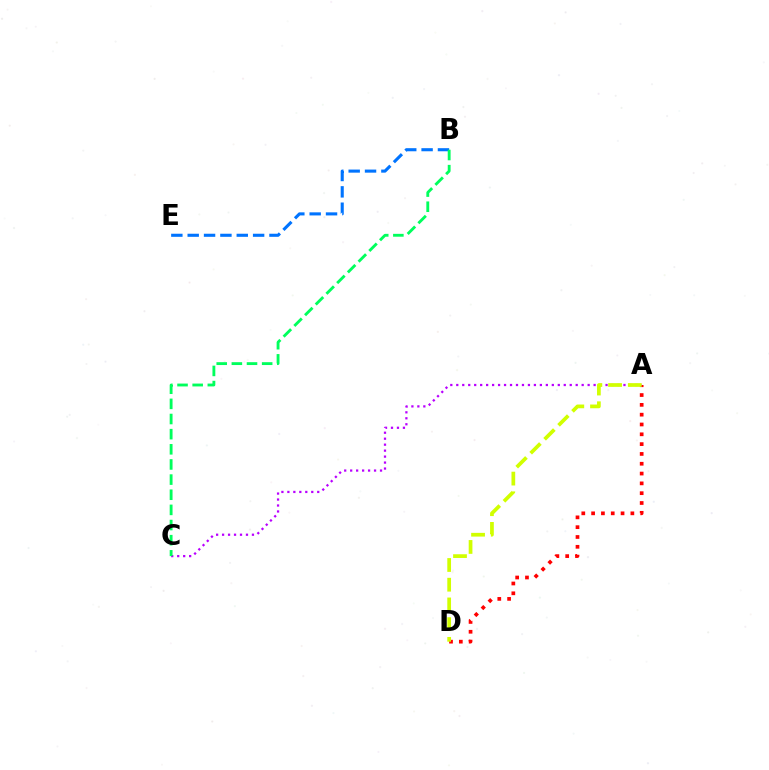{('A', 'D'): [{'color': '#ff0000', 'line_style': 'dotted', 'thickness': 2.67}, {'color': '#d1ff00', 'line_style': 'dashed', 'thickness': 2.68}], ('A', 'C'): [{'color': '#b900ff', 'line_style': 'dotted', 'thickness': 1.62}], ('B', 'E'): [{'color': '#0074ff', 'line_style': 'dashed', 'thickness': 2.22}], ('B', 'C'): [{'color': '#00ff5c', 'line_style': 'dashed', 'thickness': 2.06}]}